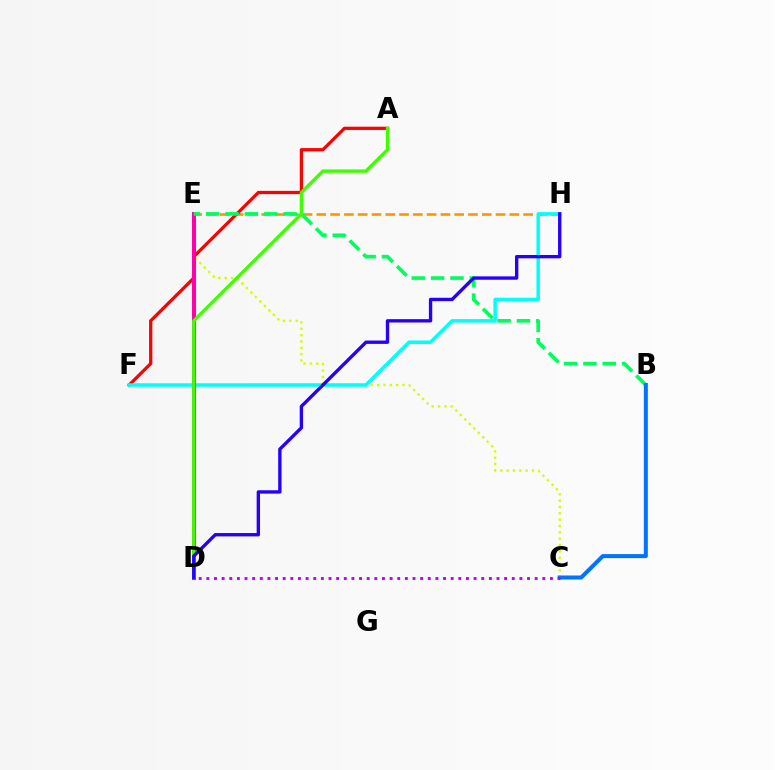{('E', 'H'): [{'color': '#ff9400', 'line_style': 'dashed', 'thickness': 1.87}], ('C', 'E'): [{'color': '#d1ff00', 'line_style': 'dotted', 'thickness': 1.72}], ('A', 'F'): [{'color': '#ff0000', 'line_style': 'solid', 'thickness': 2.34}], ('F', 'H'): [{'color': '#00fff6', 'line_style': 'solid', 'thickness': 2.51}], ('D', 'E'): [{'color': '#ff00ac', 'line_style': 'solid', 'thickness': 2.9}], ('B', 'E'): [{'color': '#00ff5c', 'line_style': 'dashed', 'thickness': 2.63}], ('B', 'C'): [{'color': '#0074ff', 'line_style': 'solid', 'thickness': 2.9}], ('A', 'D'): [{'color': '#3dff00', 'line_style': 'solid', 'thickness': 2.39}], ('D', 'H'): [{'color': '#2500ff', 'line_style': 'solid', 'thickness': 2.41}], ('C', 'D'): [{'color': '#b900ff', 'line_style': 'dotted', 'thickness': 2.07}]}